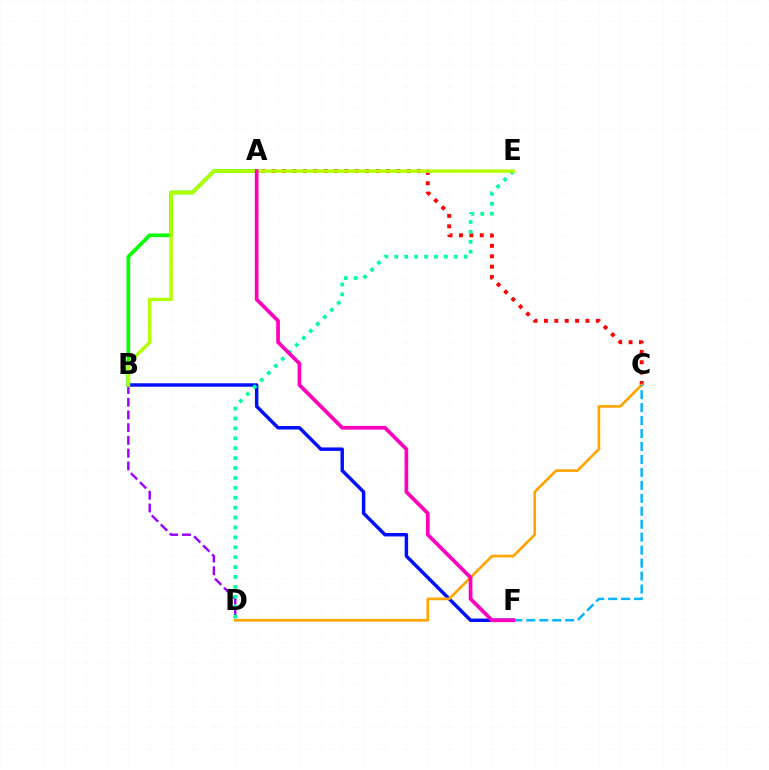{('A', 'C'): [{'color': '#ff0000', 'line_style': 'dotted', 'thickness': 2.82}], ('B', 'F'): [{'color': '#0010ff', 'line_style': 'solid', 'thickness': 2.49}], ('B', 'D'): [{'color': '#9b00ff', 'line_style': 'dashed', 'thickness': 1.73}], ('D', 'E'): [{'color': '#00ff9d', 'line_style': 'dotted', 'thickness': 2.69}], ('A', 'B'): [{'color': '#08ff00', 'line_style': 'solid', 'thickness': 2.67}], ('B', 'E'): [{'color': '#b3ff00', 'line_style': 'solid', 'thickness': 2.45}], ('C', 'D'): [{'color': '#ffa500', 'line_style': 'solid', 'thickness': 1.93}], ('C', 'F'): [{'color': '#00b5ff', 'line_style': 'dashed', 'thickness': 1.76}], ('A', 'F'): [{'color': '#ff00bd', 'line_style': 'solid', 'thickness': 2.67}]}